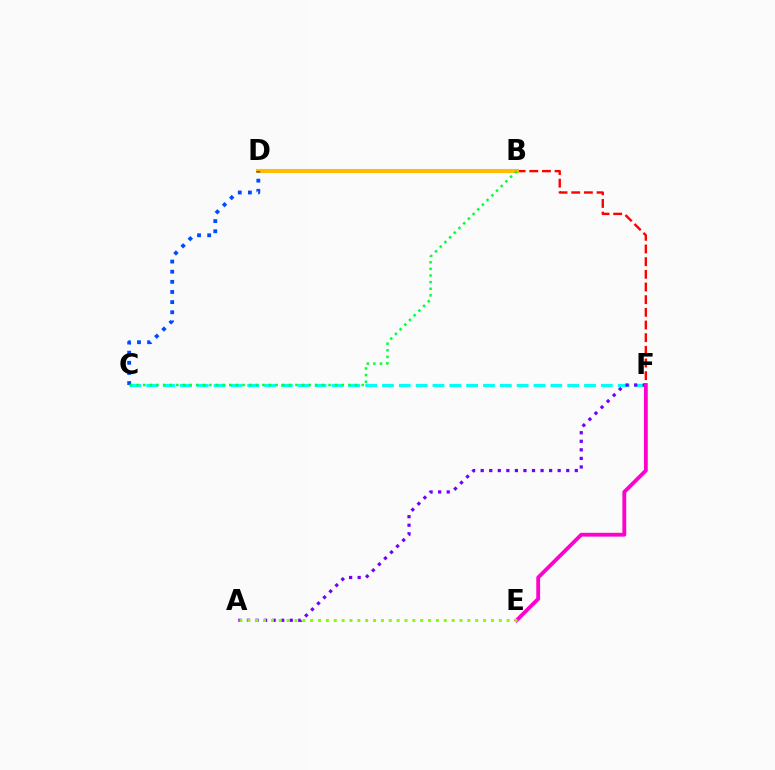{('B', 'F'): [{'color': '#ff0000', 'line_style': 'dashed', 'thickness': 1.72}], ('C', 'F'): [{'color': '#00fff6', 'line_style': 'dashed', 'thickness': 2.29}], ('A', 'F'): [{'color': '#7200ff', 'line_style': 'dotted', 'thickness': 2.32}], ('E', 'F'): [{'color': '#ff00cf', 'line_style': 'solid', 'thickness': 2.75}], ('B', 'D'): [{'color': '#ffbd00', 'line_style': 'solid', 'thickness': 2.93}], ('C', 'D'): [{'color': '#004bff', 'line_style': 'dotted', 'thickness': 2.75}], ('B', 'C'): [{'color': '#00ff39', 'line_style': 'dotted', 'thickness': 1.8}], ('A', 'E'): [{'color': '#84ff00', 'line_style': 'dotted', 'thickness': 2.14}]}